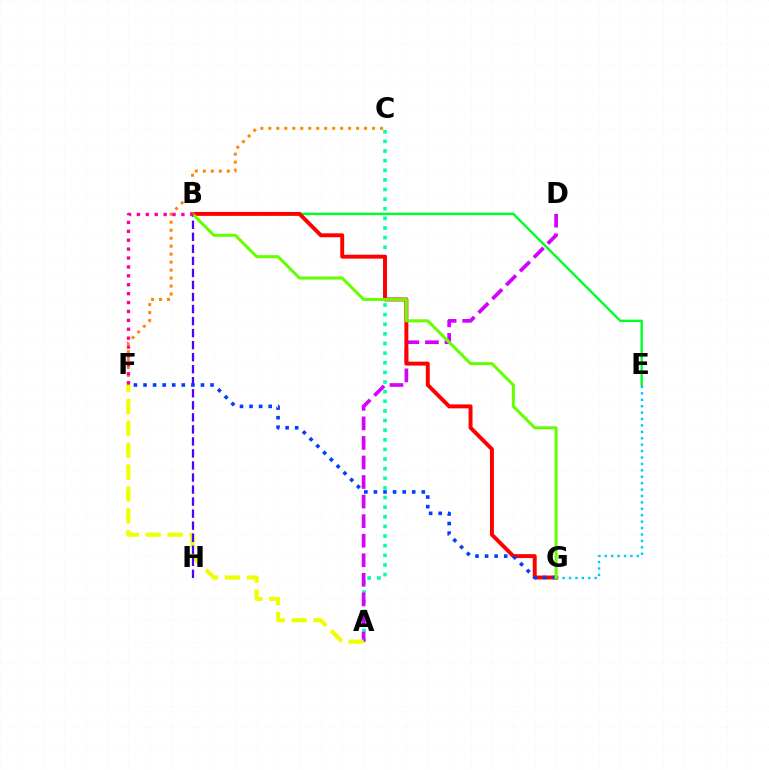{('A', 'C'): [{'color': '#00ffaf', 'line_style': 'dotted', 'thickness': 2.62}], ('C', 'F'): [{'color': '#ff8800', 'line_style': 'dotted', 'thickness': 2.17}], ('B', 'E'): [{'color': '#00ff27', 'line_style': 'solid', 'thickness': 1.74}], ('A', 'D'): [{'color': '#d600ff', 'line_style': 'dashed', 'thickness': 2.66}], ('A', 'F'): [{'color': '#eeff00', 'line_style': 'dashed', 'thickness': 2.97}], ('B', 'H'): [{'color': '#4f00ff', 'line_style': 'dashed', 'thickness': 1.63}], ('E', 'G'): [{'color': '#00c7ff', 'line_style': 'dotted', 'thickness': 1.74}], ('B', 'G'): [{'color': '#ff0000', 'line_style': 'solid', 'thickness': 2.83}, {'color': '#66ff00', 'line_style': 'solid', 'thickness': 2.19}], ('F', 'G'): [{'color': '#003fff', 'line_style': 'dotted', 'thickness': 2.6}], ('B', 'F'): [{'color': '#ff00a0', 'line_style': 'dotted', 'thickness': 2.42}]}